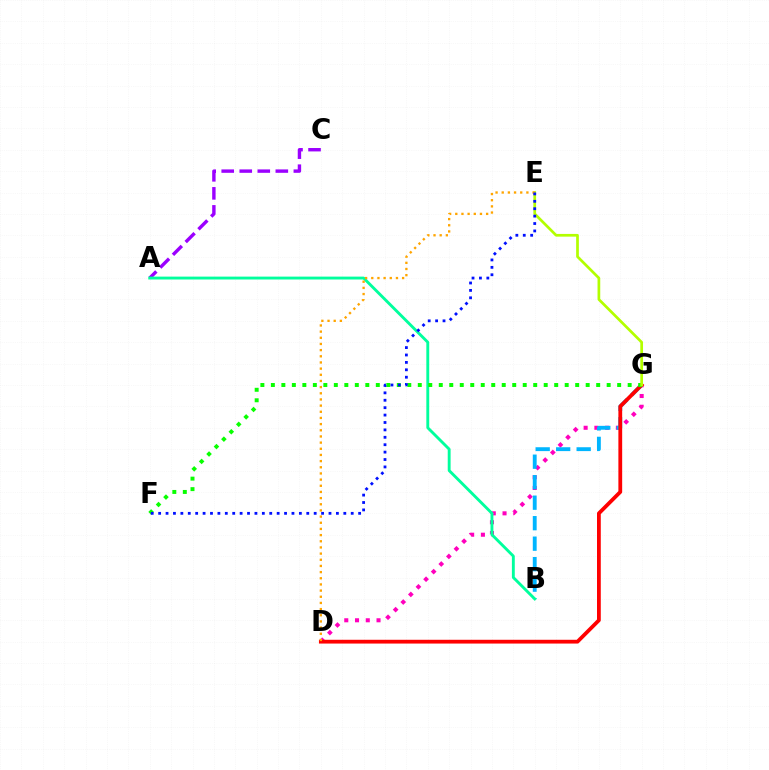{('A', 'C'): [{'color': '#9b00ff', 'line_style': 'dashed', 'thickness': 2.45}], ('D', 'G'): [{'color': '#ff00bd', 'line_style': 'dotted', 'thickness': 2.92}, {'color': '#ff0000', 'line_style': 'solid', 'thickness': 2.72}], ('B', 'G'): [{'color': '#00b5ff', 'line_style': 'dashed', 'thickness': 2.78}], ('A', 'B'): [{'color': '#00ff9d', 'line_style': 'solid', 'thickness': 2.07}], ('F', 'G'): [{'color': '#08ff00', 'line_style': 'dotted', 'thickness': 2.85}], ('E', 'G'): [{'color': '#b3ff00', 'line_style': 'solid', 'thickness': 1.95}], ('D', 'E'): [{'color': '#ffa500', 'line_style': 'dotted', 'thickness': 1.68}], ('E', 'F'): [{'color': '#0010ff', 'line_style': 'dotted', 'thickness': 2.01}]}